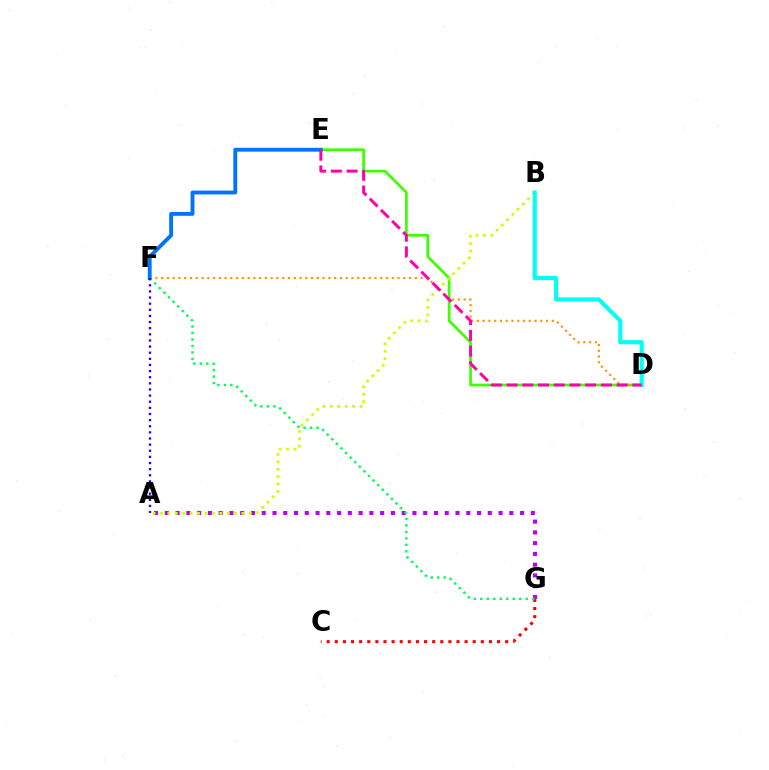{('A', 'G'): [{'color': '#b900ff', 'line_style': 'dotted', 'thickness': 2.92}], ('D', 'E'): [{'color': '#3dff00', 'line_style': 'solid', 'thickness': 1.95}, {'color': '#ff00ac', 'line_style': 'dashed', 'thickness': 2.14}], ('D', 'F'): [{'color': '#ff9400', 'line_style': 'dotted', 'thickness': 1.57}], ('E', 'F'): [{'color': '#0074ff', 'line_style': 'solid', 'thickness': 2.78}], ('A', 'B'): [{'color': '#d1ff00', 'line_style': 'dotted', 'thickness': 2.01}], ('C', 'G'): [{'color': '#ff0000', 'line_style': 'dotted', 'thickness': 2.2}], ('F', 'G'): [{'color': '#00ff5c', 'line_style': 'dotted', 'thickness': 1.76}], ('B', 'D'): [{'color': '#00fff6', 'line_style': 'solid', 'thickness': 2.98}], ('A', 'F'): [{'color': '#2500ff', 'line_style': 'dotted', 'thickness': 1.67}]}